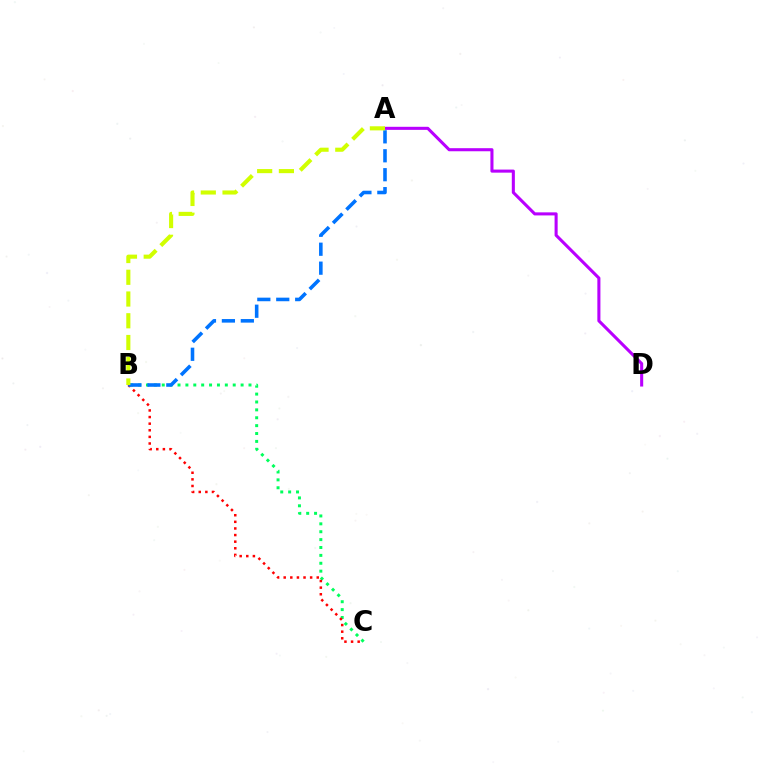{('B', 'C'): [{'color': '#00ff5c', 'line_style': 'dotted', 'thickness': 2.14}, {'color': '#ff0000', 'line_style': 'dotted', 'thickness': 1.8}], ('A', 'D'): [{'color': '#b900ff', 'line_style': 'solid', 'thickness': 2.21}], ('A', 'B'): [{'color': '#0074ff', 'line_style': 'dashed', 'thickness': 2.57}, {'color': '#d1ff00', 'line_style': 'dashed', 'thickness': 2.95}]}